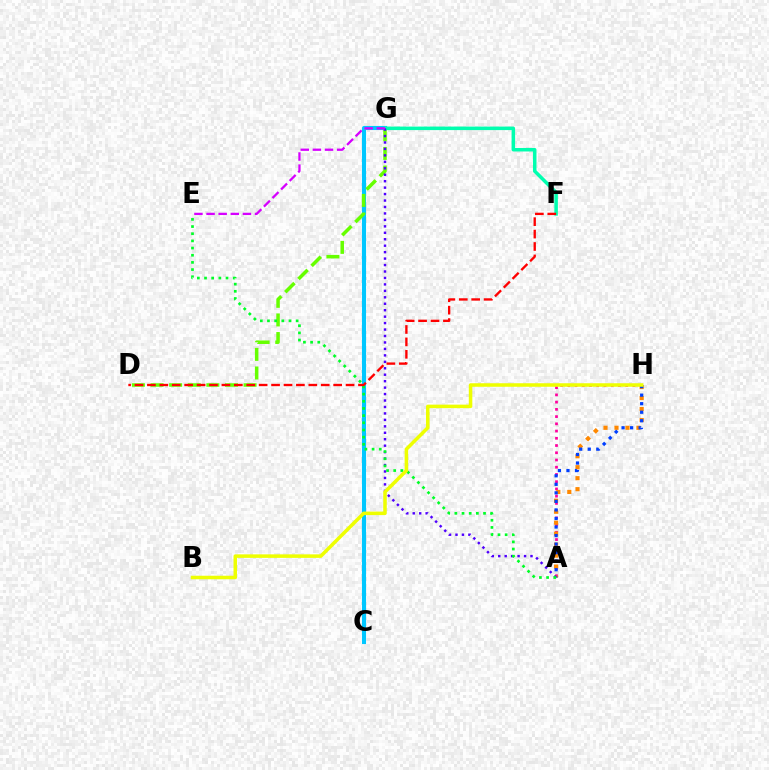{('A', 'H'): [{'color': '#ff00a0', 'line_style': 'dotted', 'thickness': 1.97}, {'color': '#ff8800', 'line_style': 'dotted', 'thickness': 2.98}, {'color': '#003fff', 'line_style': 'dotted', 'thickness': 2.32}], ('C', 'G'): [{'color': '#00c7ff', 'line_style': 'solid', 'thickness': 2.95}], ('D', 'G'): [{'color': '#66ff00', 'line_style': 'dashed', 'thickness': 2.53}], ('F', 'G'): [{'color': '#00ffaf', 'line_style': 'solid', 'thickness': 2.53}], ('A', 'G'): [{'color': '#4f00ff', 'line_style': 'dotted', 'thickness': 1.75}], ('A', 'E'): [{'color': '#00ff27', 'line_style': 'dotted', 'thickness': 1.95}], ('B', 'H'): [{'color': '#eeff00', 'line_style': 'solid', 'thickness': 2.53}], ('D', 'F'): [{'color': '#ff0000', 'line_style': 'dashed', 'thickness': 1.69}], ('E', 'G'): [{'color': '#d600ff', 'line_style': 'dashed', 'thickness': 1.65}]}